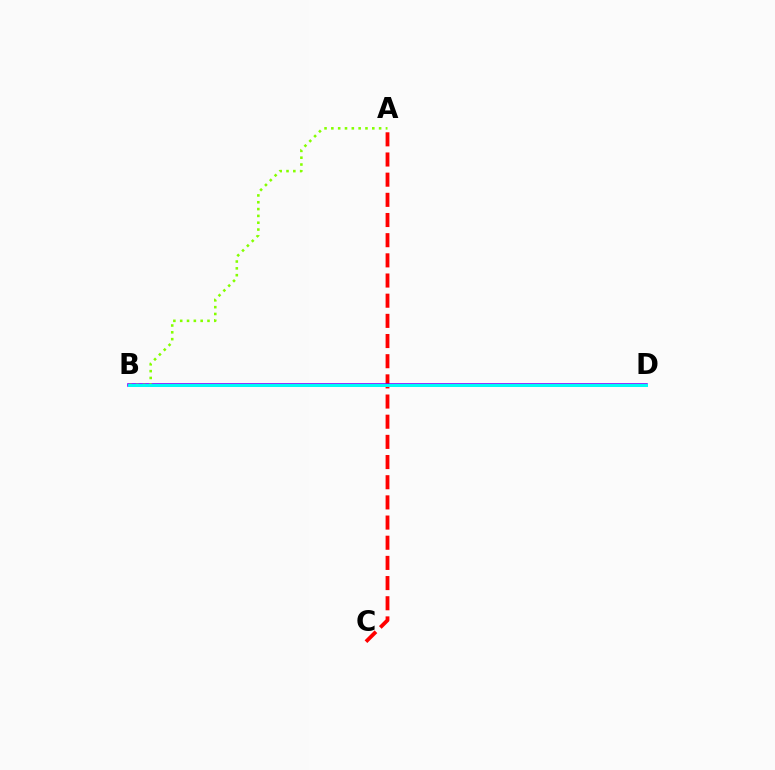{('A', 'C'): [{'color': '#ff0000', 'line_style': 'dashed', 'thickness': 2.74}], ('B', 'D'): [{'color': '#7200ff', 'line_style': 'solid', 'thickness': 2.57}, {'color': '#00fff6', 'line_style': 'solid', 'thickness': 2.12}], ('A', 'B'): [{'color': '#84ff00', 'line_style': 'dotted', 'thickness': 1.85}]}